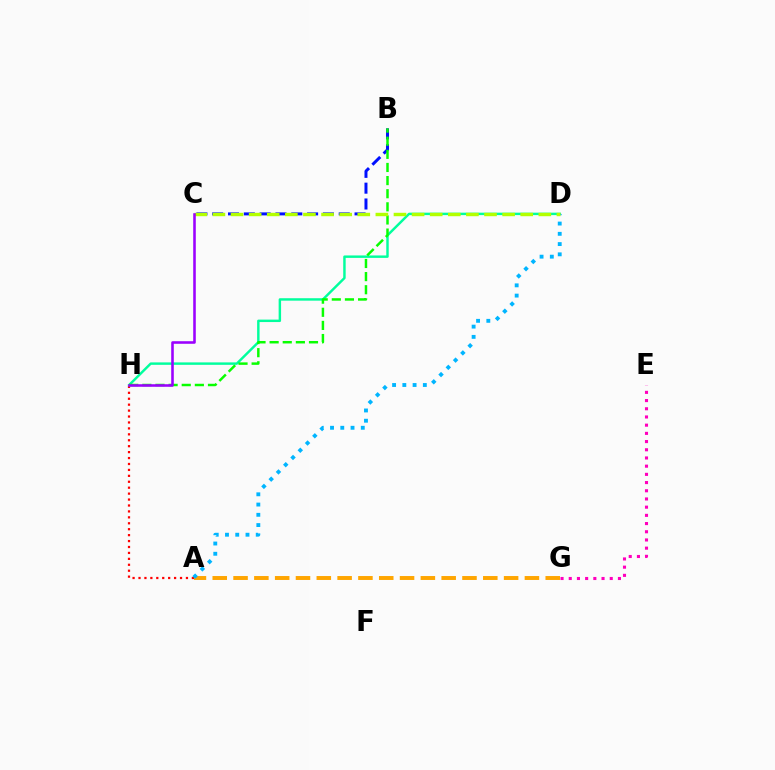{('A', 'H'): [{'color': '#ff0000', 'line_style': 'dotted', 'thickness': 1.61}], ('D', 'H'): [{'color': '#00ff9d', 'line_style': 'solid', 'thickness': 1.76}], ('B', 'C'): [{'color': '#0010ff', 'line_style': 'dashed', 'thickness': 2.15}], ('B', 'H'): [{'color': '#08ff00', 'line_style': 'dashed', 'thickness': 1.78}], ('E', 'G'): [{'color': '#ff00bd', 'line_style': 'dotted', 'thickness': 2.23}], ('A', 'G'): [{'color': '#ffa500', 'line_style': 'dashed', 'thickness': 2.83}], ('A', 'D'): [{'color': '#00b5ff', 'line_style': 'dotted', 'thickness': 2.79}], ('C', 'D'): [{'color': '#b3ff00', 'line_style': 'dashed', 'thickness': 2.46}], ('C', 'H'): [{'color': '#9b00ff', 'line_style': 'solid', 'thickness': 1.85}]}